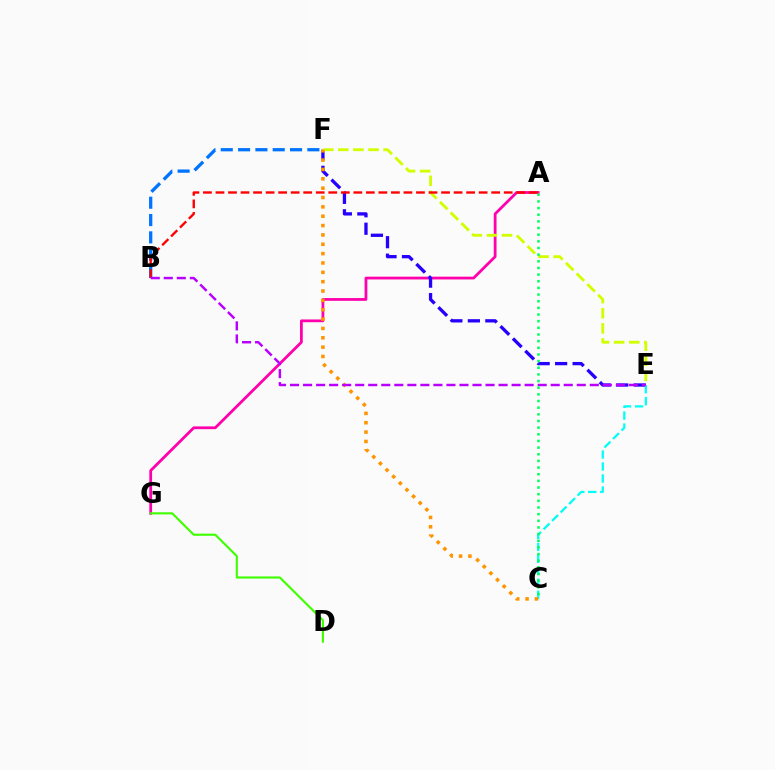{('A', 'G'): [{'color': '#ff00ac', 'line_style': 'solid', 'thickness': 2.0}], ('E', 'F'): [{'color': '#2500ff', 'line_style': 'dashed', 'thickness': 2.38}, {'color': '#d1ff00', 'line_style': 'dashed', 'thickness': 2.05}], ('C', 'E'): [{'color': '#00fff6', 'line_style': 'dashed', 'thickness': 1.63}], ('D', 'G'): [{'color': '#3dff00', 'line_style': 'solid', 'thickness': 1.53}], ('B', 'F'): [{'color': '#0074ff', 'line_style': 'dashed', 'thickness': 2.35}], ('C', 'F'): [{'color': '#ff9400', 'line_style': 'dotted', 'thickness': 2.54}], ('A', 'B'): [{'color': '#ff0000', 'line_style': 'dashed', 'thickness': 1.7}], ('B', 'E'): [{'color': '#b900ff', 'line_style': 'dashed', 'thickness': 1.77}], ('A', 'C'): [{'color': '#00ff5c', 'line_style': 'dotted', 'thickness': 1.81}]}